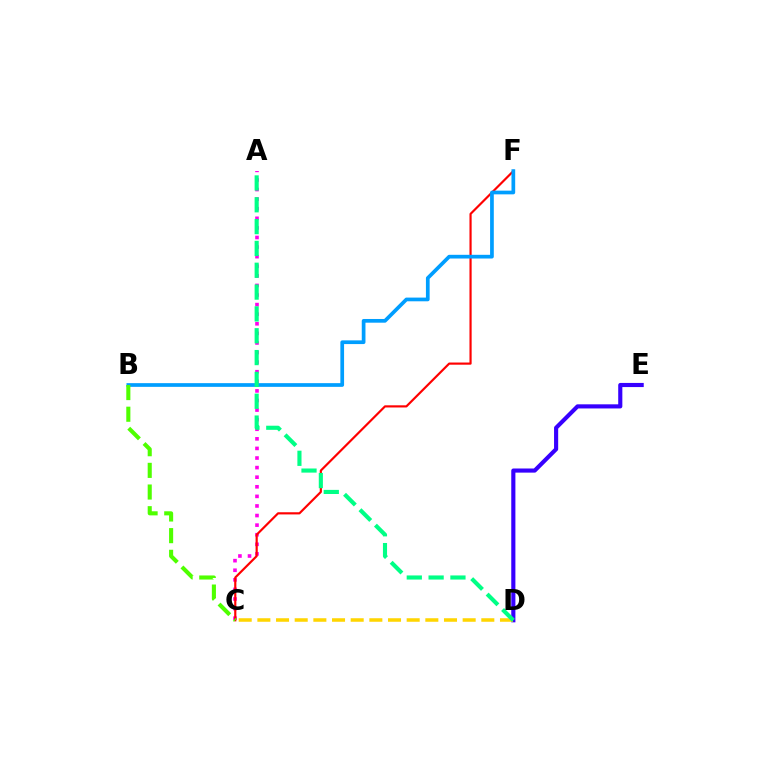{('D', 'E'): [{'color': '#3700ff', 'line_style': 'solid', 'thickness': 2.97}], ('A', 'C'): [{'color': '#ff00ed', 'line_style': 'dotted', 'thickness': 2.61}], ('C', 'D'): [{'color': '#ffd500', 'line_style': 'dashed', 'thickness': 2.54}], ('C', 'F'): [{'color': '#ff0000', 'line_style': 'solid', 'thickness': 1.56}], ('B', 'F'): [{'color': '#009eff', 'line_style': 'solid', 'thickness': 2.67}], ('B', 'C'): [{'color': '#4fff00', 'line_style': 'dashed', 'thickness': 2.94}], ('A', 'D'): [{'color': '#00ff86', 'line_style': 'dashed', 'thickness': 2.97}]}